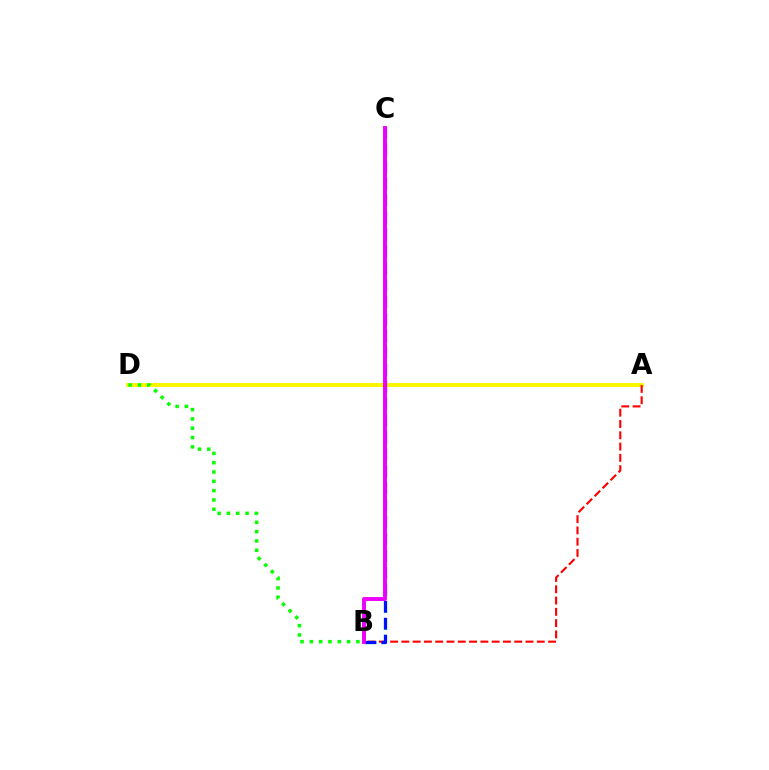{('B', 'C'): [{'color': '#00fff6', 'line_style': 'dashed', 'thickness': 2.29}, {'color': '#0010ff', 'line_style': 'dashed', 'thickness': 2.3}, {'color': '#ee00ff', 'line_style': 'solid', 'thickness': 2.82}], ('A', 'D'): [{'color': '#fcf500', 'line_style': 'solid', 'thickness': 2.83}], ('A', 'B'): [{'color': '#ff0000', 'line_style': 'dashed', 'thickness': 1.53}], ('B', 'D'): [{'color': '#08ff00', 'line_style': 'dotted', 'thickness': 2.53}]}